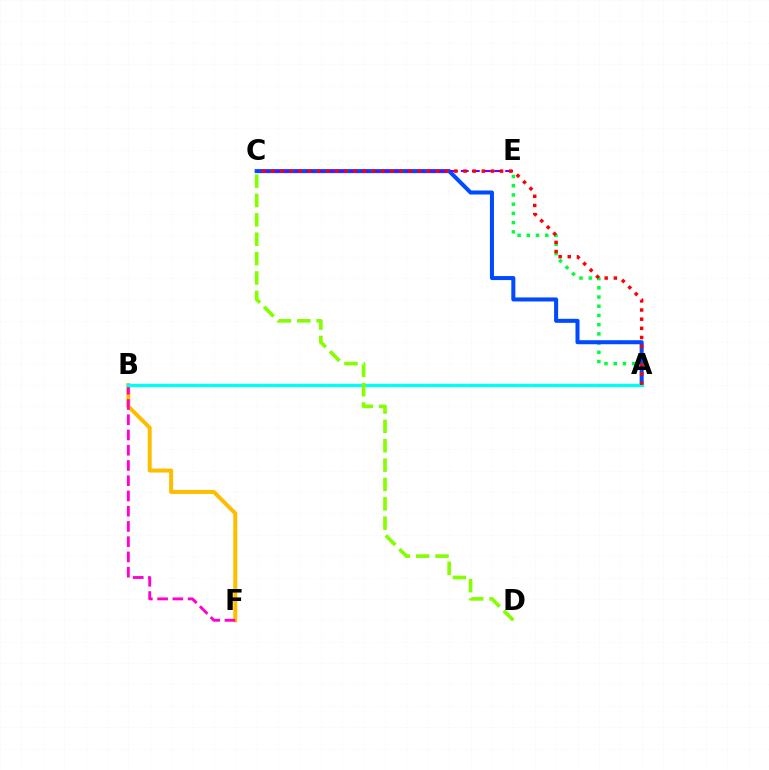{('A', 'E'): [{'color': '#00ff39', 'line_style': 'dotted', 'thickness': 2.5}], ('B', 'F'): [{'color': '#ffbd00', 'line_style': 'solid', 'thickness': 2.87}, {'color': '#ff00cf', 'line_style': 'dashed', 'thickness': 2.07}], ('A', 'C'): [{'color': '#004bff', 'line_style': 'solid', 'thickness': 2.9}, {'color': '#ff0000', 'line_style': 'dotted', 'thickness': 2.49}], ('C', 'E'): [{'color': '#7200ff', 'line_style': 'dashed', 'thickness': 1.51}], ('A', 'B'): [{'color': '#00fff6', 'line_style': 'solid', 'thickness': 2.42}], ('C', 'D'): [{'color': '#84ff00', 'line_style': 'dashed', 'thickness': 2.63}]}